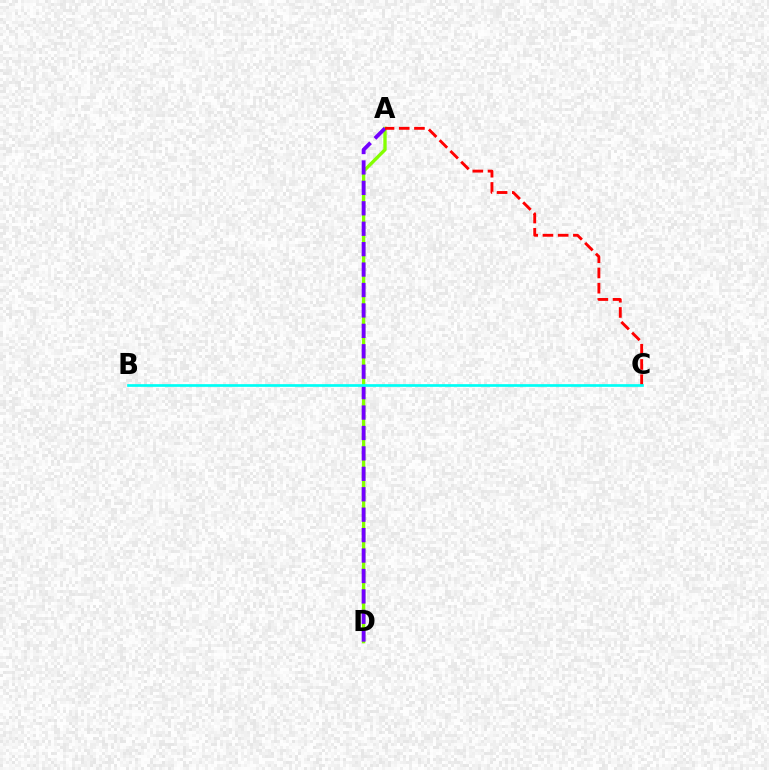{('A', 'D'): [{'color': '#84ff00', 'line_style': 'solid', 'thickness': 2.4}, {'color': '#7200ff', 'line_style': 'dashed', 'thickness': 2.77}], ('A', 'C'): [{'color': '#ff0000', 'line_style': 'dashed', 'thickness': 2.07}], ('B', 'C'): [{'color': '#00fff6', 'line_style': 'solid', 'thickness': 1.94}]}